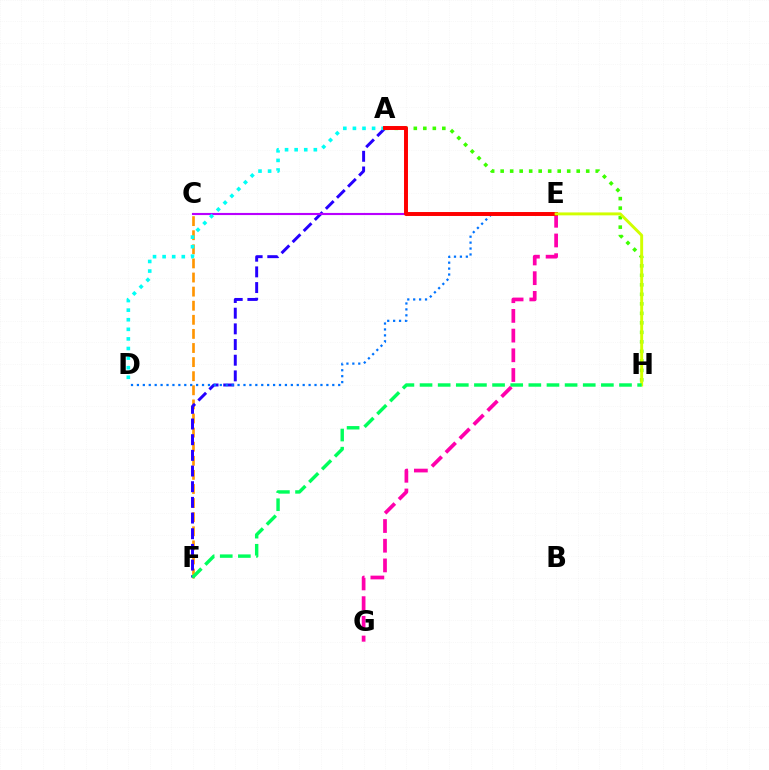{('C', 'F'): [{'color': '#ff9400', 'line_style': 'dashed', 'thickness': 1.92}], ('A', 'F'): [{'color': '#2500ff', 'line_style': 'dashed', 'thickness': 2.13}], ('A', 'H'): [{'color': '#3dff00', 'line_style': 'dotted', 'thickness': 2.58}], ('E', 'G'): [{'color': '#ff00ac', 'line_style': 'dashed', 'thickness': 2.68}], ('D', 'E'): [{'color': '#0074ff', 'line_style': 'dotted', 'thickness': 1.61}], ('C', 'E'): [{'color': '#b900ff', 'line_style': 'solid', 'thickness': 1.53}], ('A', 'D'): [{'color': '#00fff6', 'line_style': 'dotted', 'thickness': 2.61}], ('A', 'E'): [{'color': '#ff0000', 'line_style': 'solid', 'thickness': 2.84}], ('E', 'H'): [{'color': '#d1ff00', 'line_style': 'solid', 'thickness': 2.11}], ('F', 'H'): [{'color': '#00ff5c', 'line_style': 'dashed', 'thickness': 2.46}]}